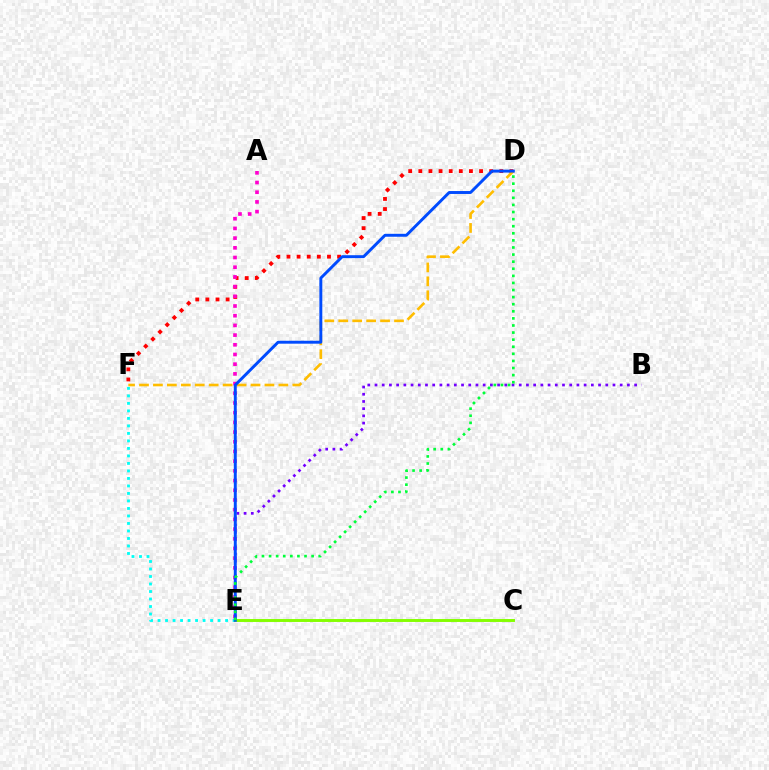{('B', 'E'): [{'color': '#7200ff', 'line_style': 'dotted', 'thickness': 1.96}], ('D', 'F'): [{'color': '#ff0000', 'line_style': 'dotted', 'thickness': 2.75}, {'color': '#ffbd00', 'line_style': 'dashed', 'thickness': 1.89}], ('E', 'F'): [{'color': '#00fff6', 'line_style': 'dotted', 'thickness': 2.04}], ('C', 'E'): [{'color': '#84ff00', 'line_style': 'solid', 'thickness': 2.11}], ('A', 'E'): [{'color': '#ff00cf', 'line_style': 'dotted', 'thickness': 2.63}], ('D', 'E'): [{'color': '#004bff', 'line_style': 'solid', 'thickness': 2.11}, {'color': '#00ff39', 'line_style': 'dotted', 'thickness': 1.93}]}